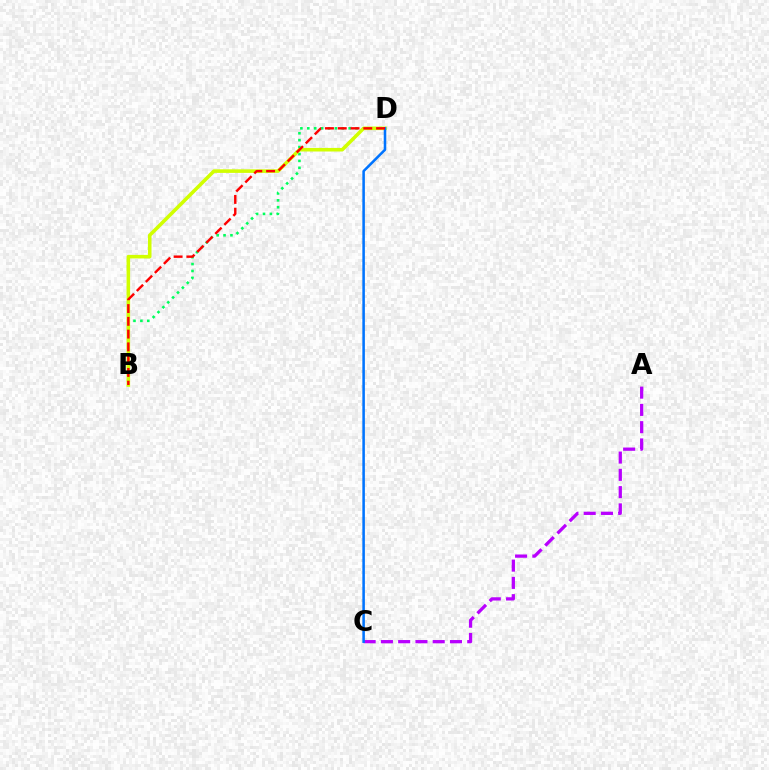{('B', 'D'): [{'color': '#00ff5c', 'line_style': 'dotted', 'thickness': 1.88}, {'color': '#d1ff00', 'line_style': 'solid', 'thickness': 2.57}, {'color': '#ff0000', 'line_style': 'dashed', 'thickness': 1.73}], ('A', 'C'): [{'color': '#b900ff', 'line_style': 'dashed', 'thickness': 2.35}], ('C', 'D'): [{'color': '#0074ff', 'line_style': 'solid', 'thickness': 1.83}]}